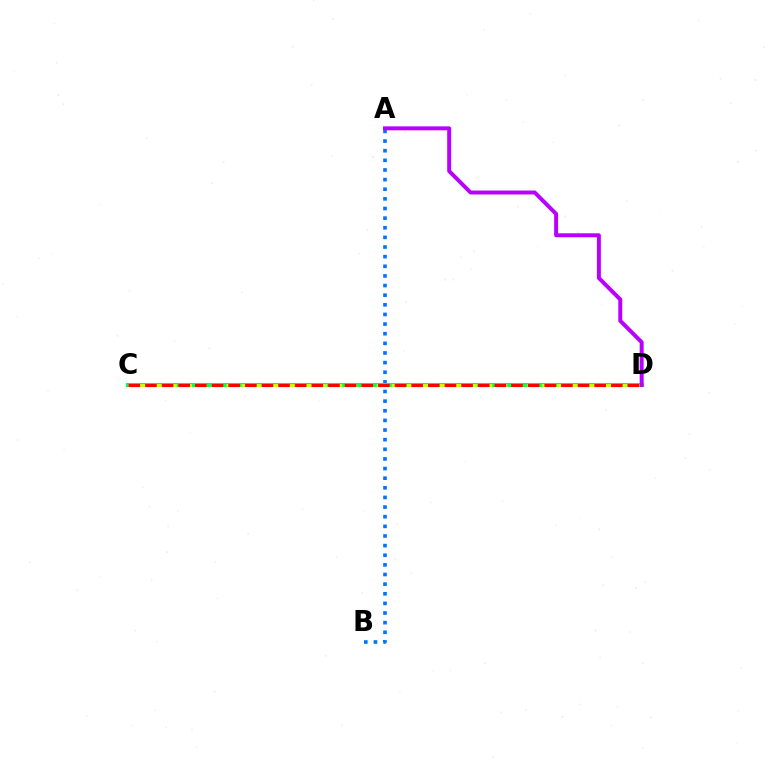{('A', 'B'): [{'color': '#0074ff', 'line_style': 'dotted', 'thickness': 2.62}], ('C', 'D'): [{'color': '#00ff5c', 'line_style': 'solid', 'thickness': 2.94}, {'color': '#d1ff00', 'line_style': 'dashed', 'thickness': 2.04}, {'color': '#ff0000', 'line_style': 'dashed', 'thickness': 2.26}], ('A', 'D'): [{'color': '#b900ff', 'line_style': 'solid', 'thickness': 2.85}]}